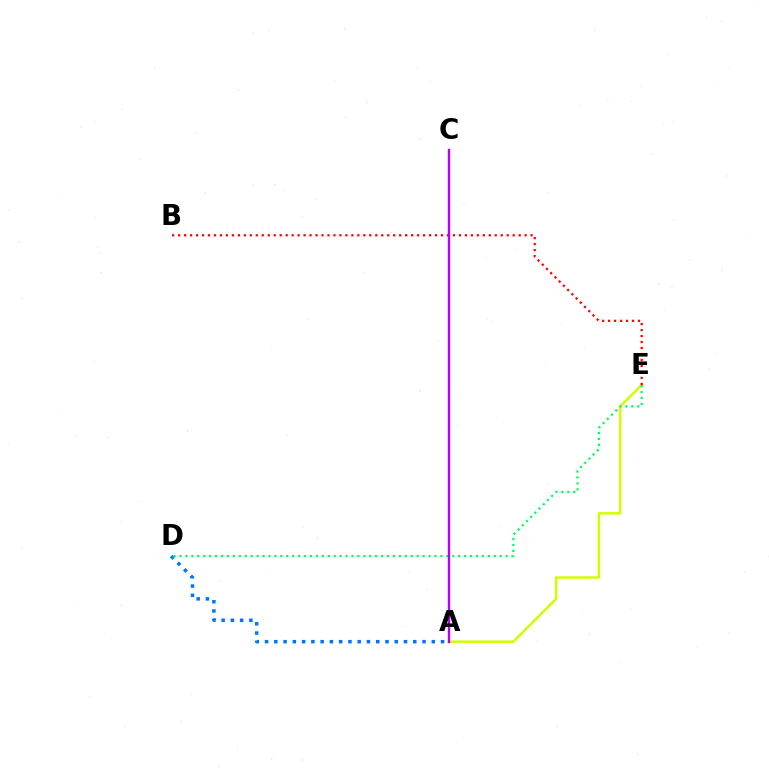{('A', 'E'): [{'color': '#d1ff00', 'line_style': 'solid', 'thickness': 1.81}], ('A', 'D'): [{'color': '#0074ff', 'line_style': 'dotted', 'thickness': 2.52}], ('D', 'E'): [{'color': '#00ff5c', 'line_style': 'dotted', 'thickness': 1.61}], ('B', 'E'): [{'color': '#ff0000', 'line_style': 'dotted', 'thickness': 1.62}], ('A', 'C'): [{'color': '#b900ff', 'line_style': 'solid', 'thickness': 1.72}]}